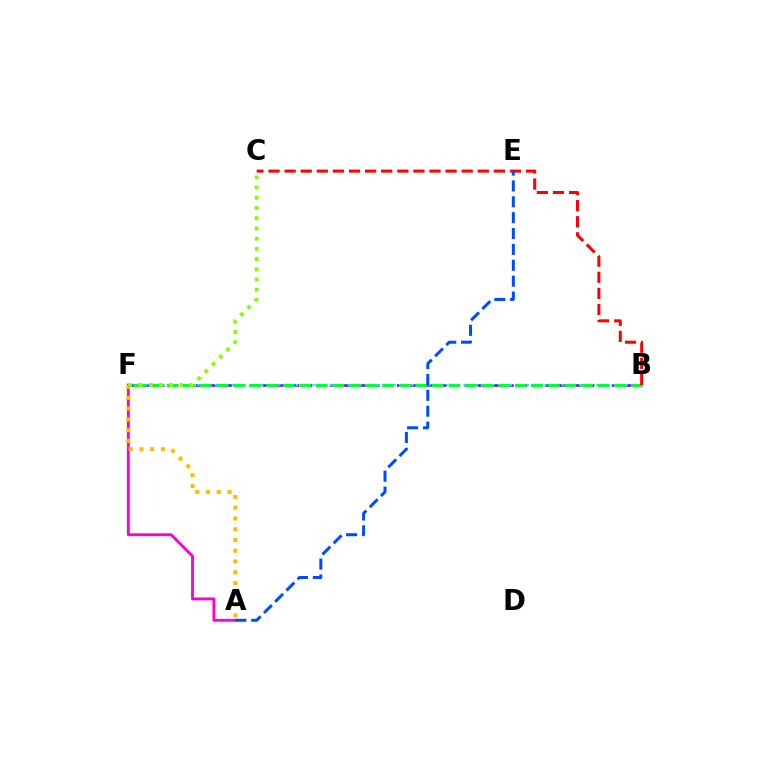{('A', 'F'): [{'color': '#ff00cf', 'line_style': 'solid', 'thickness': 2.05}, {'color': '#ffbd00', 'line_style': 'dotted', 'thickness': 2.92}], ('B', 'F'): [{'color': '#7200ff', 'line_style': 'dashed', 'thickness': 1.82}, {'color': '#00fff6', 'line_style': 'dotted', 'thickness': 1.57}, {'color': '#00ff39', 'line_style': 'dashed', 'thickness': 2.25}], ('C', 'F'): [{'color': '#84ff00', 'line_style': 'dotted', 'thickness': 2.78}], ('B', 'C'): [{'color': '#ff0000', 'line_style': 'dashed', 'thickness': 2.19}], ('A', 'E'): [{'color': '#004bff', 'line_style': 'dashed', 'thickness': 2.16}]}